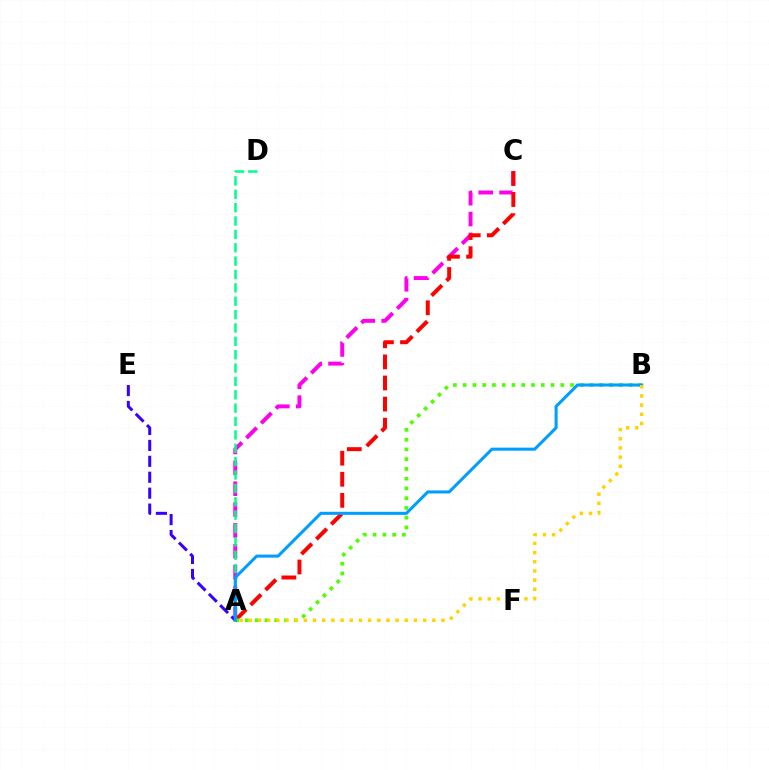{('A', 'C'): [{'color': '#ff00ed', 'line_style': 'dashed', 'thickness': 2.83}, {'color': '#ff0000', 'line_style': 'dashed', 'thickness': 2.86}], ('A', 'D'): [{'color': '#00ff86', 'line_style': 'dashed', 'thickness': 1.82}], ('A', 'B'): [{'color': '#4fff00', 'line_style': 'dotted', 'thickness': 2.65}, {'color': '#009eff', 'line_style': 'solid', 'thickness': 2.2}, {'color': '#ffd500', 'line_style': 'dotted', 'thickness': 2.49}], ('A', 'E'): [{'color': '#3700ff', 'line_style': 'dashed', 'thickness': 2.16}]}